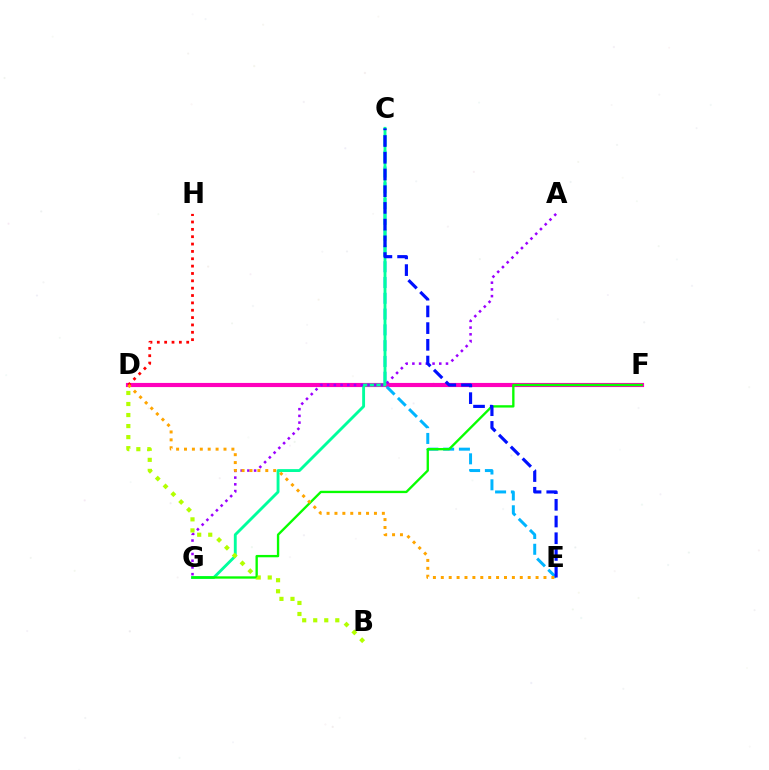{('D', 'F'): [{'color': '#ff00bd', 'line_style': 'solid', 'thickness': 2.98}], ('C', 'E'): [{'color': '#00b5ff', 'line_style': 'dashed', 'thickness': 2.14}, {'color': '#0010ff', 'line_style': 'dashed', 'thickness': 2.27}], ('C', 'G'): [{'color': '#00ff9d', 'line_style': 'solid', 'thickness': 2.07}], ('F', 'G'): [{'color': '#08ff00', 'line_style': 'solid', 'thickness': 1.69}], ('A', 'G'): [{'color': '#9b00ff', 'line_style': 'dotted', 'thickness': 1.83}], ('D', 'H'): [{'color': '#ff0000', 'line_style': 'dotted', 'thickness': 2.0}], ('D', 'E'): [{'color': '#ffa500', 'line_style': 'dotted', 'thickness': 2.15}], ('B', 'D'): [{'color': '#b3ff00', 'line_style': 'dotted', 'thickness': 3.0}]}